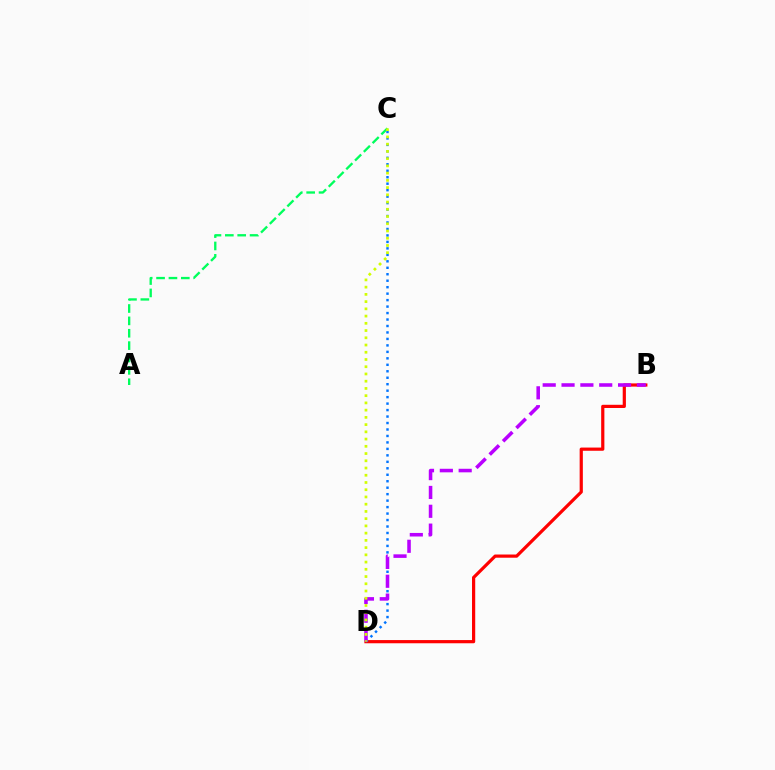{('B', 'D'): [{'color': '#ff0000', 'line_style': 'solid', 'thickness': 2.3}, {'color': '#b900ff', 'line_style': 'dashed', 'thickness': 2.56}], ('A', 'C'): [{'color': '#00ff5c', 'line_style': 'dashed', 'thickness': 1.68}], ('C', 'D'): [{'color': '#0074ff', 'line_style': 'dotted', 'thickness': 1.76}, {'color': '#d1ff00', 'line_style': 'dotted', 'thickness': 1.97}]}